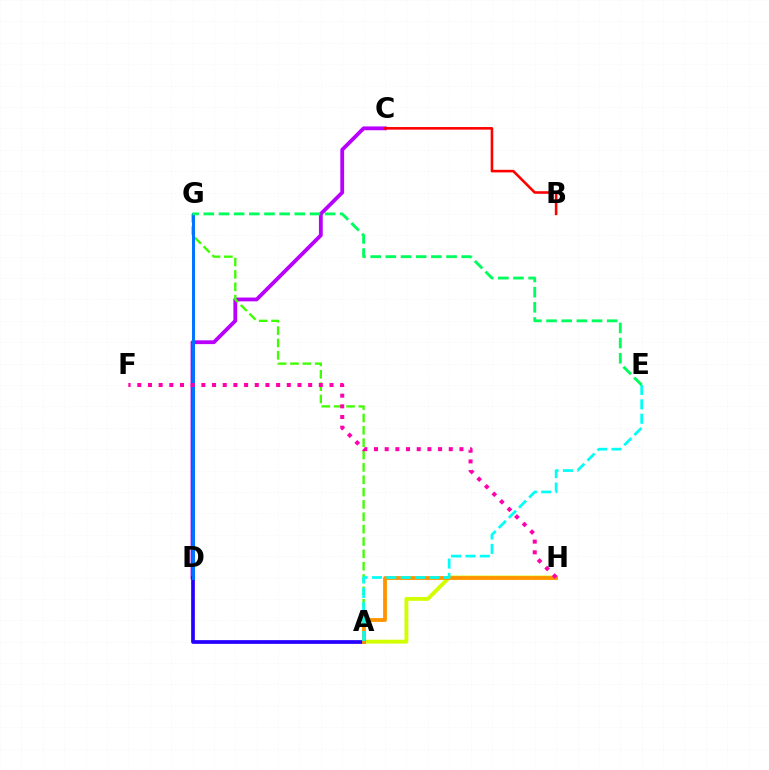{('A', 'H'): [{'color': '#d1ff00', 'line_style': 'solid', 'thickness': 2.8}, {'color': '#ff9400', 'line_style': 'solid', 'thickness': 2.74}], ('C', 'D'): [{'color': '#b900ff', 'line_style': 'solid', 'thickness': 2.74}], ('A', 'G'): [{'color': '#3dff00', 'line_style': 'dashed', 'thickness': 1.68}], ('A', 'D'): [{'color': '#2500ff', 'line_style': 'solid', 'thickness': 2.67}], ('B', 'C'): [{'color': '#ff0000', 'line_style': 'solid', 'thickness': 1.86}], ('D', 'G'): [{'color': '#0074ff', 'line_style': 'solid', 'thickness': 2.13}], ('A', 'E'): [{'color': '#00fff6', 'line_style': 'dashed', 'thickness': 1.95}], ('F', 'H'): [{'color': '#ff00ac', 'line_style': 'dotted', 'thickness': 2.9}], ('E', 'G'): [{'color': '#00ff5c', 'line_style': 'dashed', 'thickness': 2.06}]}